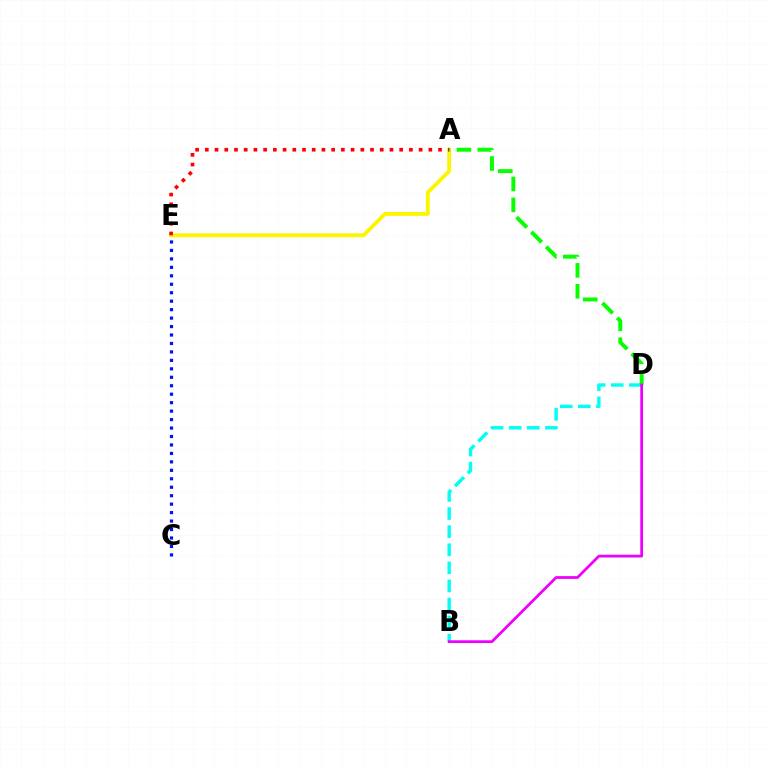{('B', 'D'): [{'color': '#00fff6', 'line_style': 'dashed', 'thickness': 2.46}, {'color': '#ee00ff', 'line_style': 'solid', 'thickness': 1.99}], ('A', 'E'): [{'color': '#fcf500', 'line_style': 'solid', 'thickness': 2.77}, {'color': '#ff0000', 'line_style': 'dotted', 'thickness': 2.64}], ('A', 'D'): [{'color': '#08ff00', 'line_style': 'dashed', 'thickness': 2.84}], ('C', 'E'): [{'color': '#0010ff', 'line_style': 'dotted', 'thickness': 2.3}]}